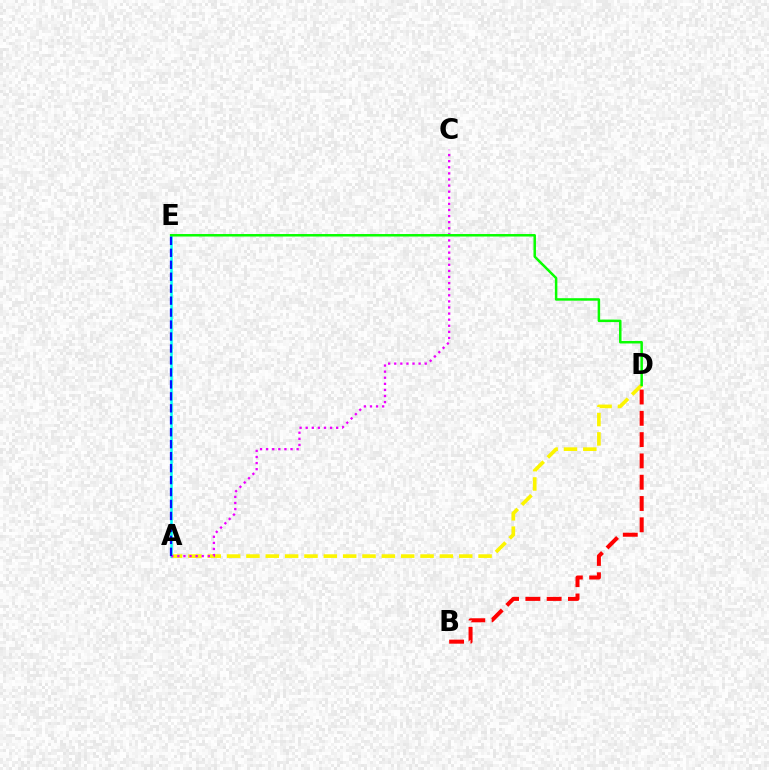{('A', 'D'): [{'color': '#fcf500', 'line_style': 'dashed', 'thickness': 2.63}], ('A', 'E'): [{'color': '#00fff6', 'line_style': 'solid', 'thickness': 1.81}, {'color': '#0010ff', 'line_style': 'dashed', 'thickness': 1.62}], ('B', 'D'): [{'color': '#ff0000', 'line_style': 'dashed', 'thickness': 2.89}], ('A', 'C'): [{'color': '#ee00ff', 'line_style': 'dotted', 'thickness': 1.66}], ('D', 'E'): [{'color': '#08ff00', 'line_style': 'solid', 'thickness': 1.8}]}